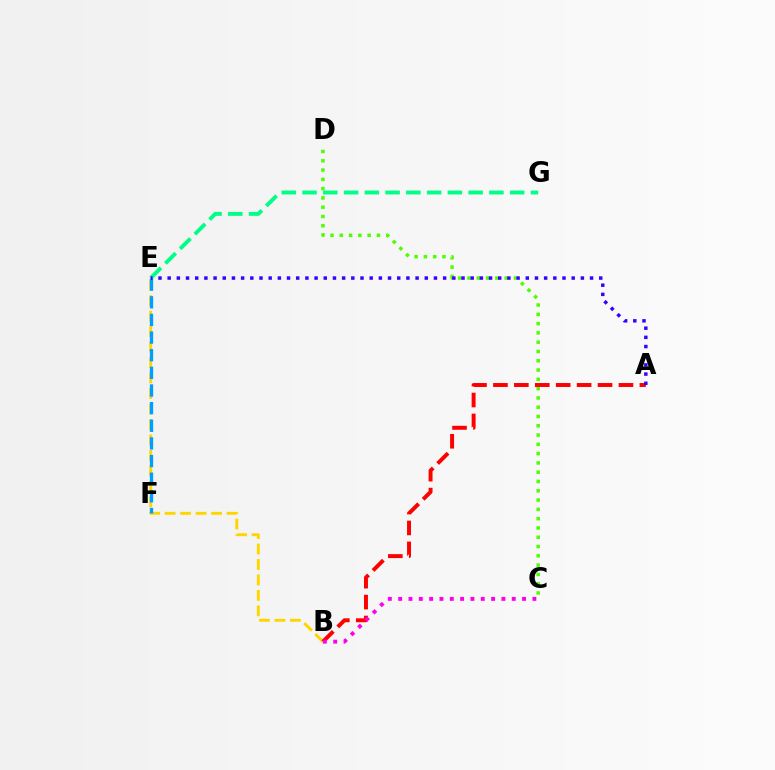{('C', 'D'): [{'color': '#4fff00', 'line_style': 'dotted', 'thickness': 2.52}], ('E', 'G'): [{'color': '#00ff86', 'line_style': 'dashed', 'thickness': 2.82}], ('B', 'E'): [{'color': '#ffd500', 'line_style': 'dashed', 'thickness': 2.1}], ('E', 'F'): [{'color': '#009eff', 'line_style': 'dashed', 'thickness': 2.4}], ('A', 'B'): [{'color': '#ff0000', 'line_style': 'dashed', 'thickness': 2.84}], ('A', 'E'): [{'color': '#3700ff', 'line_style': 'dotted', 'thickness': 2.49}], ('B', 'C'): [{'color': '#ff00ed', 'line_style': 'dotted', 'thickness': 2.81}]}